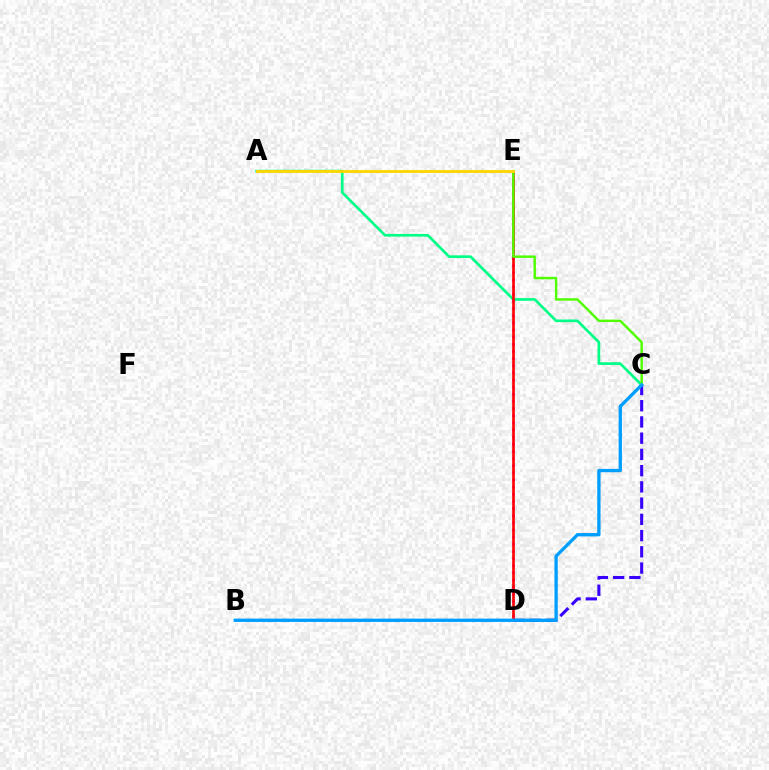{('A', 'C'): [{'color': '#00ff86', 'line_style': 'solid', 'thickness': 1.93}], ('C', 'D'): [{'color': '#3700ff', 'line_style': 'dashed', 'thickness': 2.21}], ('D', 'E'): [{'color': '#ff00ed', 'line_style': 'dotted', 'thickness': 1.94}, {'color': '#ff0000', 'line_style': 'solid', 'thickness': 1.89}], ('C', 'E'): [{'color': '#4fff00', 'line_style': 'solid', 'thickness': 1.75}], ('A', 'E'): [{'color': '#ffd500', 'line_style': 'solid', 'thickness': 2.07}], ('B', 'C'): [{'color': '#009eff', 'line_style': 'solid', 'thickness': 2.39}]}